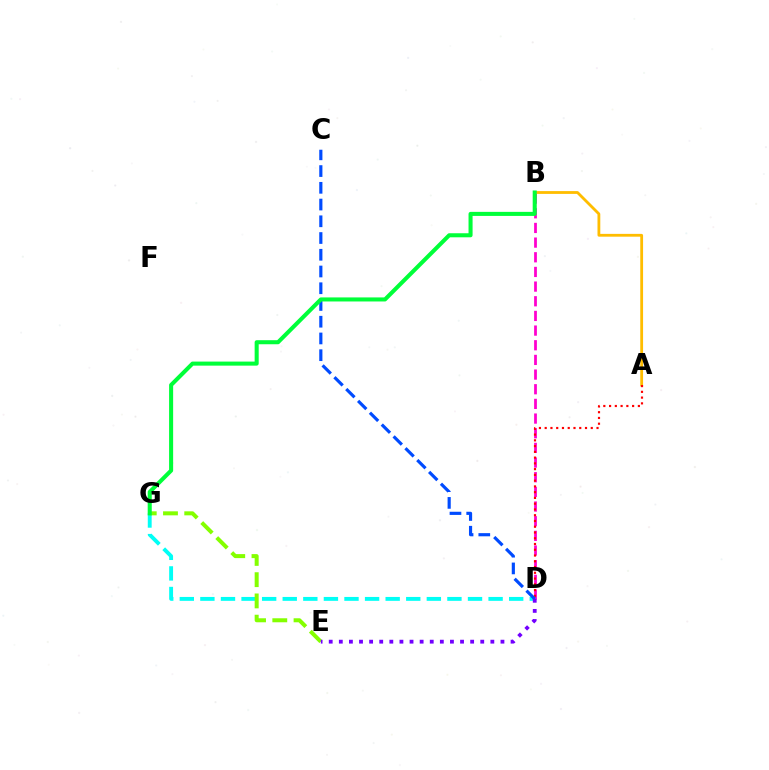{('B', 'D'): [{'color': '#ff00cf', 'line_style': 'dashed', 'thickness': 1.99}], ('A', 'B'): [{'color': '#ffbd00', 'line_style': 'solid', 'thickness': 2.02}], ('D', 'G'): [{'color': '#00fff6', 'line_style': 'dashed', 'thickness': 2.8}], ('E', 'G'): [{'color': '#84ff00', 'line_style': 'dashed', 'thickness': 2.89}], ('A', 'D'): [{'color': '#ff0000', 'line_style': 'dotted', 'thickness': 1.56}], ('C', 'D'): [{'color': '#004bff', 'line_style': 'dashed', 'thickness': 2.27}], ('B', 'G'): [{'color': '#00ff39', 'line_style': 'solid', 'thickness': 2.92}], ('D', 'E'): [{'color': '#7200ff', 'line_style': 'dotted', 'thickness': 2.74}]}